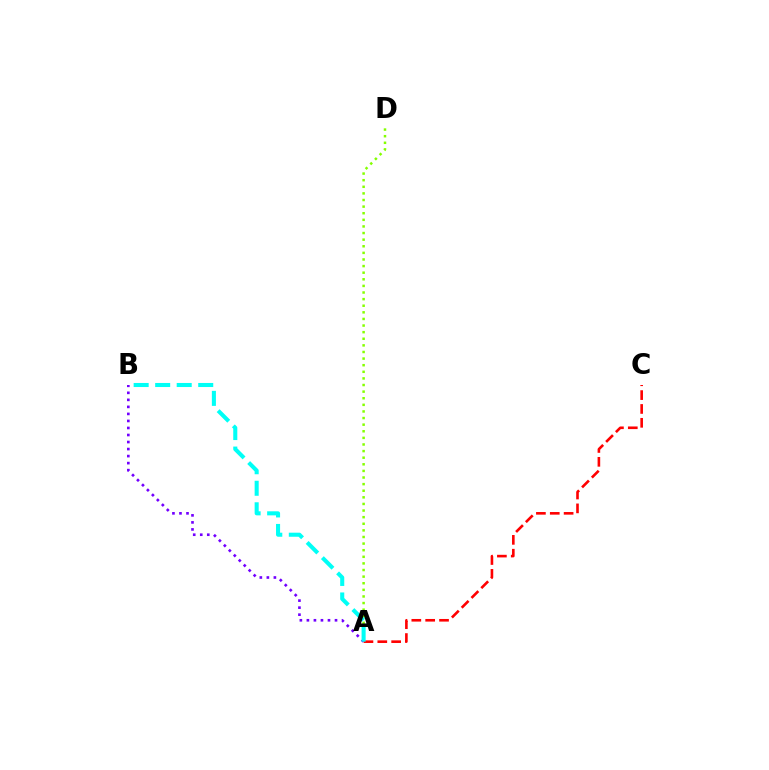{('A', 'D'): [{'color': '#84ff00', 'line_style': 'dotted', 'thickness': 1.8}], ('A', 'C'): [{'color': '#ff0000', 'line_style': 'dashed', 'thickness': 1.88}], ('A', 'B'): [{'color': '#7200ff', 'line_style': 'dotted', 'thickness': 1.91}, {'color': '#00fff6', 'line_style': 'dashed', 'thickness': 2.92}]}